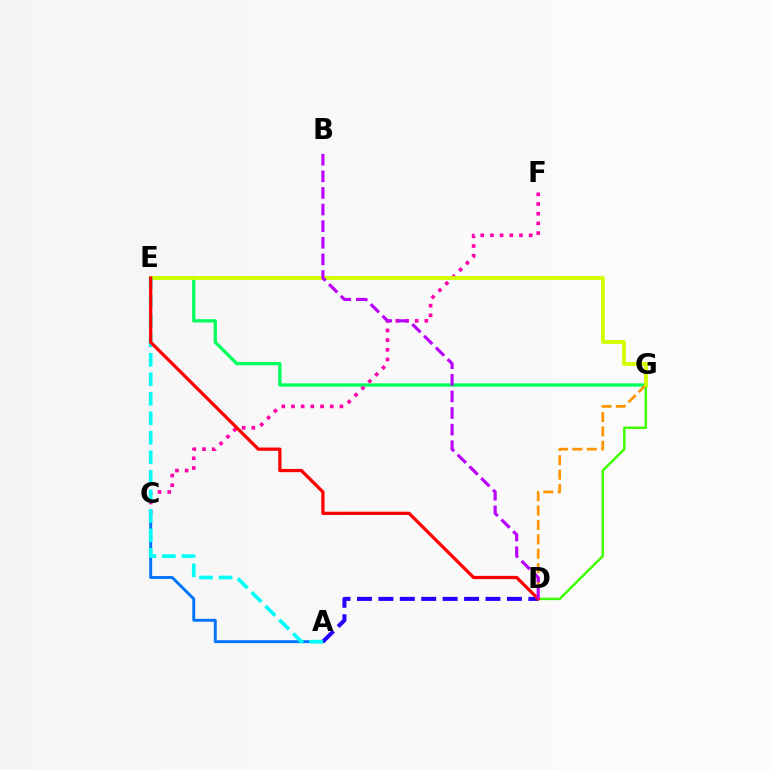{('D', 'G'): [{'color': '#3dff00', 'line_style': 'solid', 'thickness': 1.76}, {'color': '#ff9400', 'line_style': 'dashed', 'thickness': 1.95}], ('E', 'G'): [{'color': '#00ff5c', 'line_style': 'solid', 'thickness': 2.36}, {'color': '#d1ff00', 'line_style': 'solid', 'thickness': 2.72}], ('A', 'C'): [{'color': '#0074ff', 'line_style': 'solid', 'thickness': 2.1}], ('C', 'F'): [{'color': '#ff00ac', 'line_style': 'dotted', 'thickness': 2.63}], ('A', 'D'): [{'color': '#2500ff', 'line_style': 'dashed', 'thickness': 2.91}], ('A', 'E'): [{'color': '#00fff6', 'line_style': 'dashed', 'thickness': 2.65}], ('D', 'E'): [{'color': '#ff0000', 'line_style': 'solid', 'thickness': 2.34}], ('B', 'D'): [{'color': '#b900ff', 'line_style': 'dashed', 'thickness': 2.26}]}